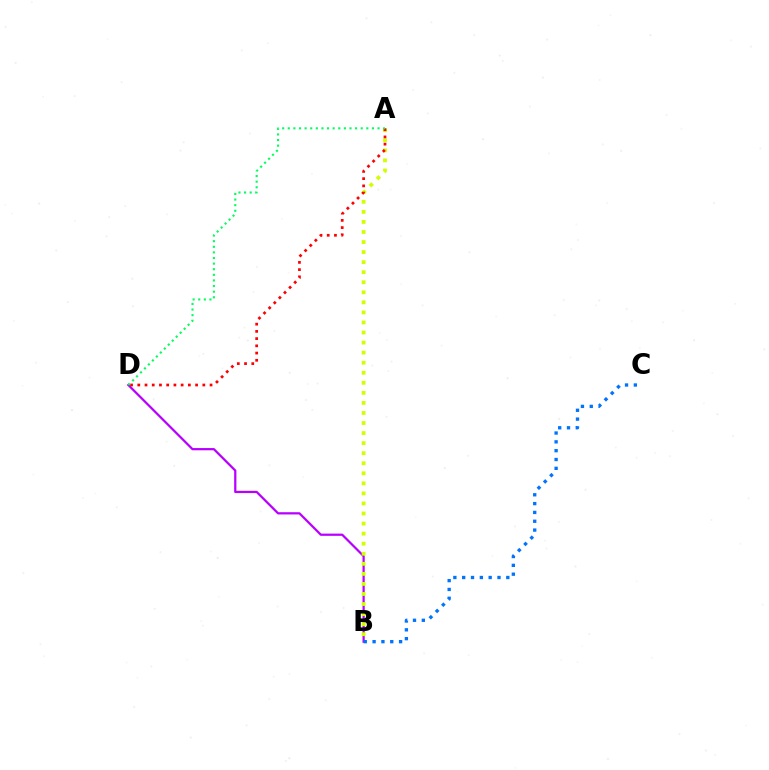{('B', 'D'): [{'color': '#b900ff', 'line_style': 'solid', 'thickness': 1.61}], ('A', 'B'): [{'color': '#d1ff00', 'line_style': 'dotted', 'thickness': 2.73}], ('B', 'C'): [{'color': '#0074ff', 'line_style': 'dotted', 'thickness': 2.4}], ('A', 'D'): [{'color': '#ff0000', 'line_style': 'dotted', 'thickness': 1.96}, {'color': '#00ff5c', 'line_style': 'dotted', 'thickness': 1.52}]}